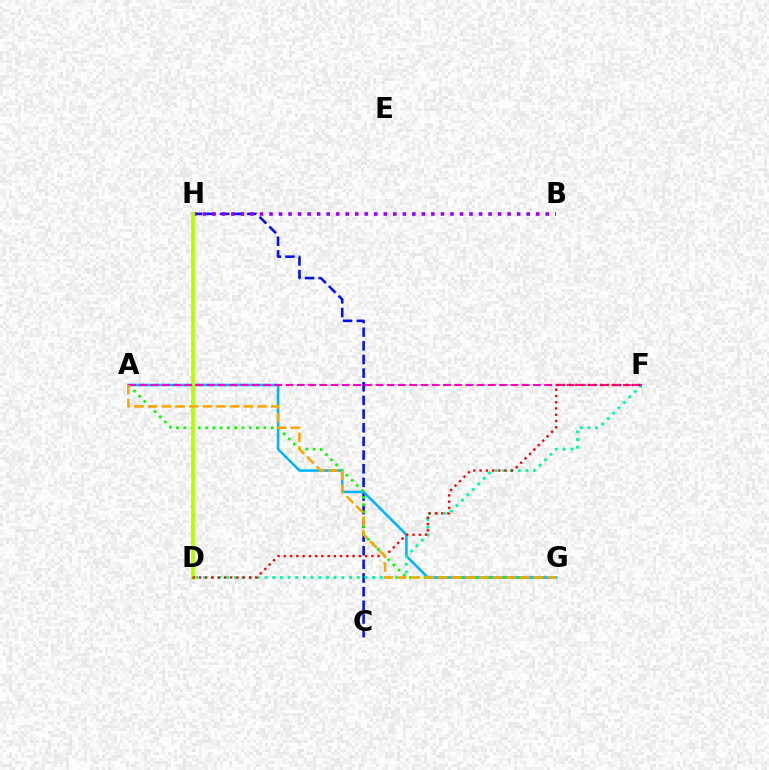{('C', 'H'): [{'color': '#0010ff', 'line_style': 'dashed', 'thickness': 1.86}], ('A', 'G'): [{'color': '#00b5ff', 'line_style': 'solid', 'thickness': 1.85}, {'color': '#08ff00', 'line_style': 'dotted', 'thickness': 1.98}, {'color': '#ffa500', 'line_style': 'dashed', 'thickness': 1.86}], ('D', 'F'): [{'color': '#00ff9d', 'line_style': 'dotted', 'thickness': 2.09}, {'color': '#ff0000', 'line_style': 'dotted', 'thickness': 1.7}], ('B', 'H'): [{'color': '#9b00ff', 'line_style': 'dotted', 'thickness': 2.59}], ('D', 'H'): [{'color': '#b3ff00', 'line_style': 'solid', 'thickness': 2.71}], ('A', 'F'): [{'color': '#ff00bd', 'line_style': 'dashed', 'thickness': 1.53}]}